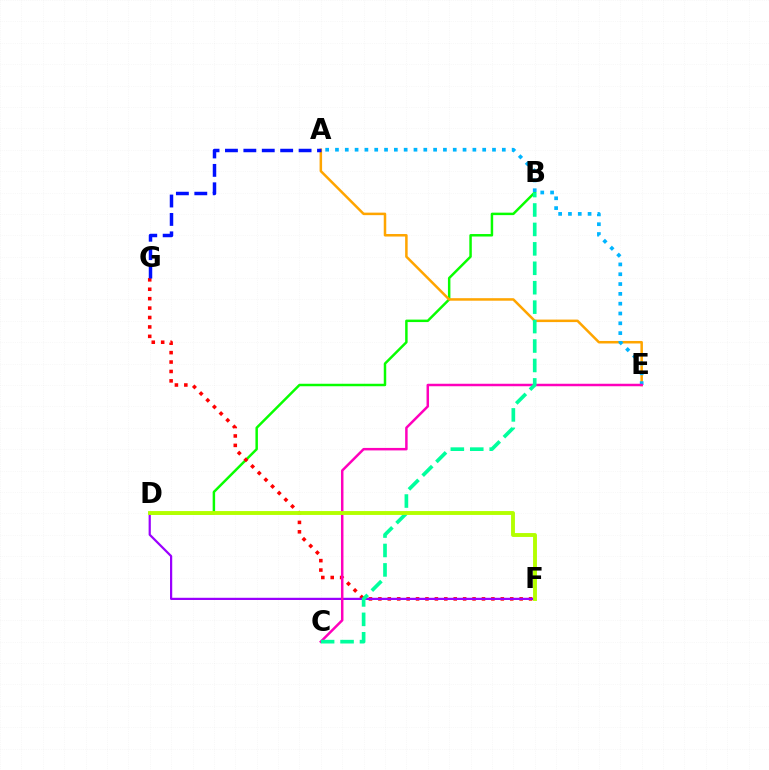{('B', 'D'): [{'color': '#08ff00', 'line_style': 'solid', 'thickness': 1.78}], ('A', 'E'): [{'color': '#ffa500', 'line_style': 'solid', 'thickness': 1.81}, {'color': '#00b5ff', 'line_style': 'dotted', 'thickness': 2.67}], ('F', 'G'): [{'color': '#ff0000', 'line_style': 'dotted', 'thickness': 2.56}], ('D', 'F'): [{'color': '#9b00ff', 'line_style': 'solid', 'thickness': 1.59}, {'color': '#b3ff00', 'line_style': 'solid', 'thickness': 2.8}], ('C', 'E'): [{'color': '#ff00bd', 'line_style': 'solid', 'thickness': 1.79}], ('A', 'G'): [{'color': '#0010ff', 'line_style': 'dashed', 'thickness': 2.5}], ('B', 'C'): [{'color': '#00ff9d', 'line_style': 'dashed', 'thickness': 2.64}]}